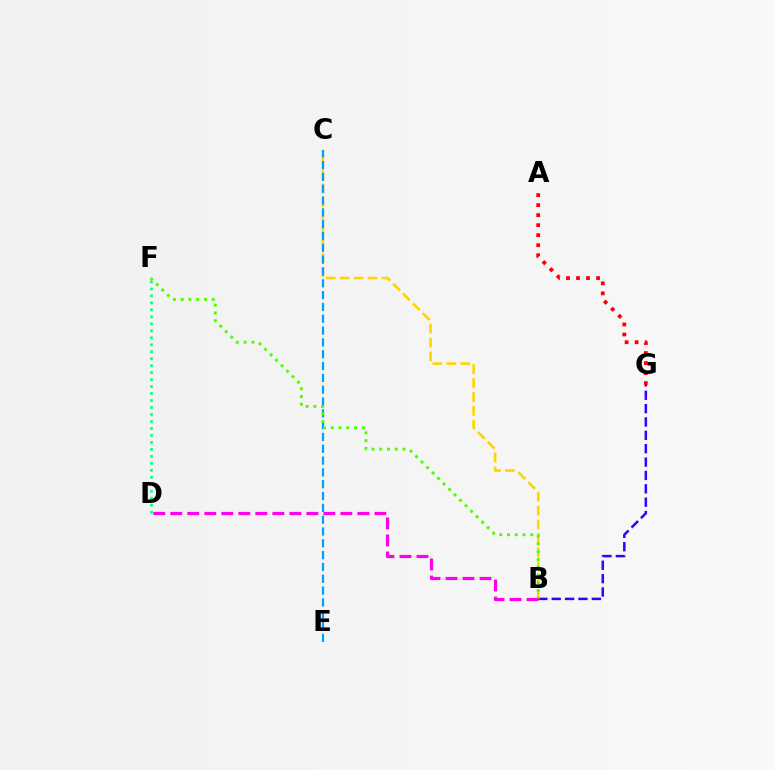{('D', 'F'): [{'color': '#00ff86', 'line_style': 'dotted', 'thickness': 1.9}], ('A', 'G'): [{'color': '#ff0000', 'line_style': 'dotted', 'thickness': 2.72}], ('B', 'G'): [{'color': '#3700ff', 'line_style': 'dashed', 'thickness': 1.82}], ('B', 'C'): [{'color': '#ffd500', 'line_style': 'dashed', 'thickness': 1.89}], ('C', 'E'): [{'color': '#009eff', 'line_style': 'dashed', 'thickness': 1.61}], ('B', 'F'): [{'color': '#4fff00', 'line_style': 'dotted', 'thickness': 2.11}], ('B', 'D'): [{'color': '#ff00ed', 'line_style': 'dashed', 'thickness': 2.31}]}